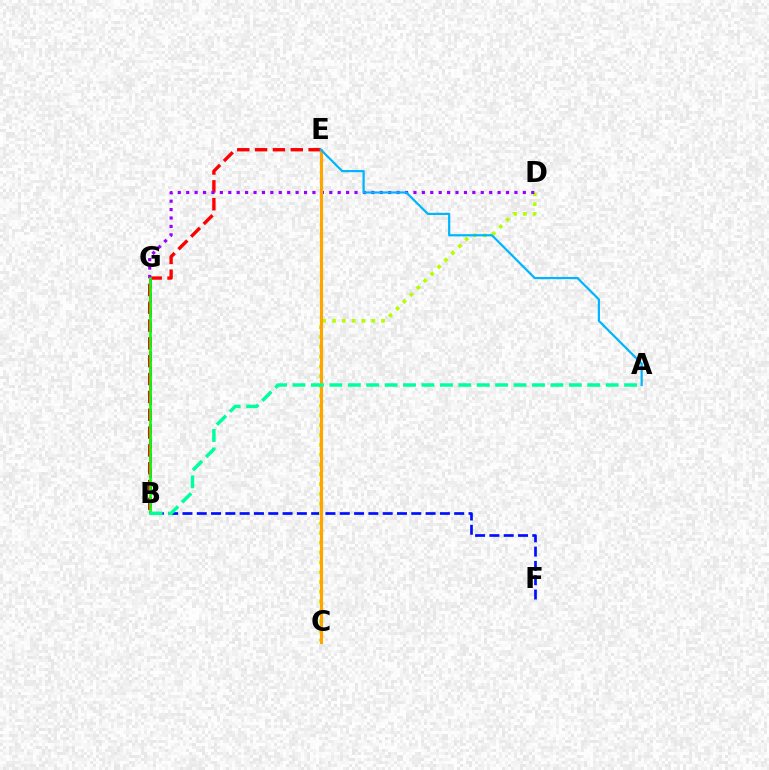{('B', 'F'): [{'color': '#0010ff', 'line_style': 'dashed', 'thickness': 1.94}], ('B', 'E'): [{'color': '#ff0000', 'line_style': 'dashed', 'thickness': 2.42}], ('C', 'D'): [{'color': '#b3ff00', 'line_style': 'dotted', 'thickness': 2.66}], ('D', 'G'): [{'color': '#9b00ff', 'line_style': 'dotted', 'thickness': 2.29}], ('B', 'G'): [{'color': '#ff00bd', 'line_style': 'dashed', 'thickness': 1.98}, {'color': '#08ff00', 'line_style': 'solid', 'thickness': 1.85}], ('C', 'E'): [{'color': '#ffa500', 'line_style': 'solid', 'thickness': 2.27}], ('A', 'B'): [{'color': '#00ff9d', 'line_style': 'dashed', 'thickness': 2.5}], ('A', 'E'): [{'color': '#00b5ff', 'line_style': 'solid', 'thickness': 1.59}]}